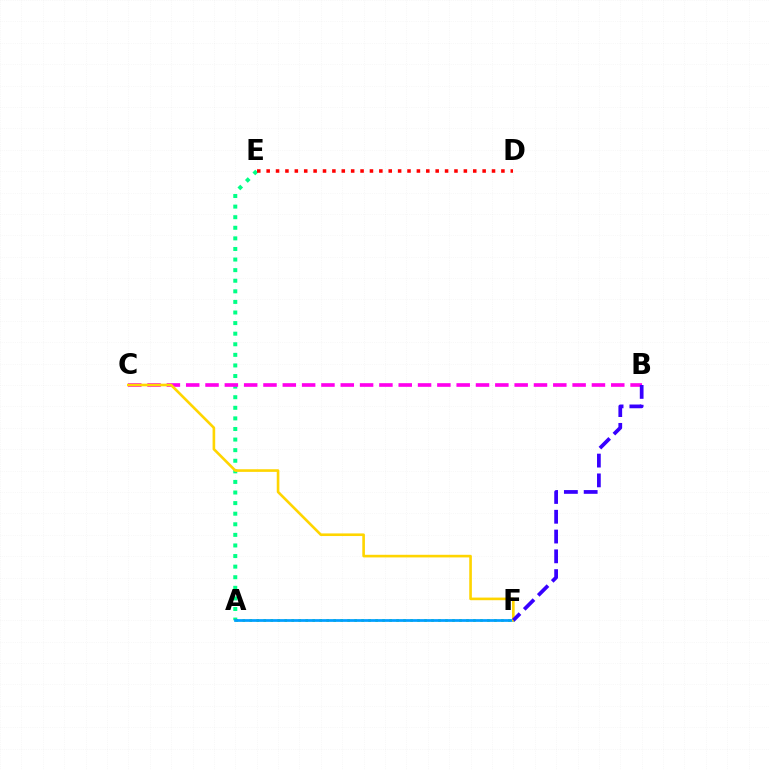{('A', 'E'): [{'color': '#00ff86', 'line_style': 'dotted', 'thickness': 2.88}], ('A', 'F'): [{'color': '#4fff00', 'line_style': 'dotted', 'thickness': 1.9}, {'color': '#009eff', 'line_style': 'solid', 'thickness': 1.97}], ('B', 'C'): [{'color': '#ff00ed', 'line_style': 'dashed', 'thickness': 2.62}], ('C', 'F'): [{'color': '#ffd500', 'line_style': 'solid', 'thickness': 1.89}], ('D', 'E'): [{'color': '#ff0000', 'line_style': 'dotted', 'thickness': 2.55}], ('B', 'F'): [{'color': '#3700ff', 'line_style': 'dashed', 'thickness': 2.69}]}